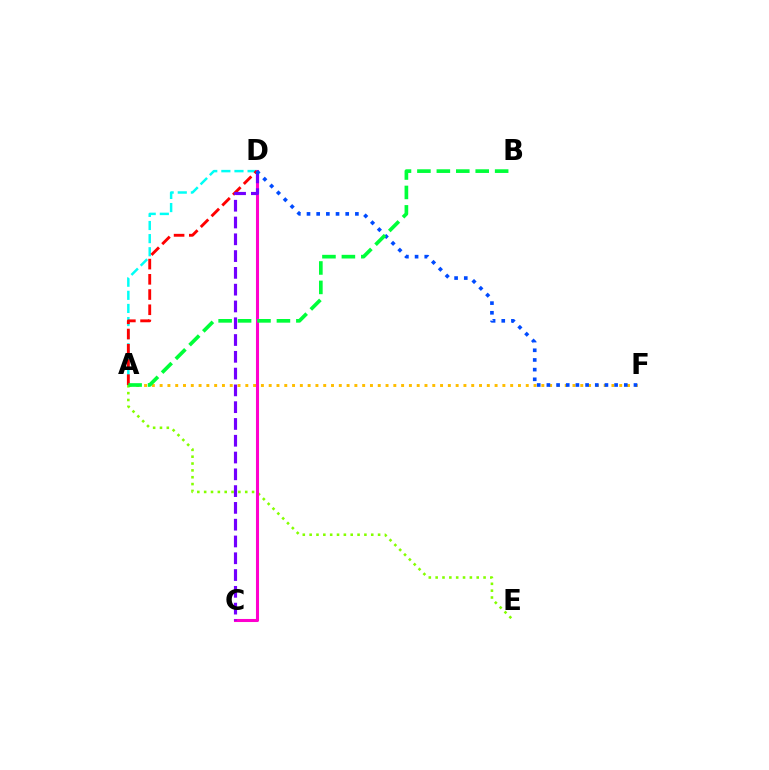{('A', 'F'): [{'color': '#ffbd00', 'line_style': 'dotted', 'thickness': 2.12}], ('A', 'E'): [{'color': '#84ff00', 'line_style': 'dotted', 'thickness': 1.86}], ('A', 'D'): [{'color': '#00fff6', 'line_style': 'dashed', 'thickness': 1.78}, {'color': '#ff0000', 'line_style': 'dashed', 'thickness': 2.07}], ('C', 'D'): [{'color': '#ff00cf', 'line_style': 'solid', 'thickness': 2.21}, {'color': '#7200ff', 'line_style': 'dashed', 'thickness': 2.28}], ('D', 'F'): [{'color': '#004bff', 'line_style': 'dotted', 'thickness': 2.63}], ('A', 'B'): [{'color': '#00ff39', 'line_style': 'dashed', 'thickness': 2.64}]}